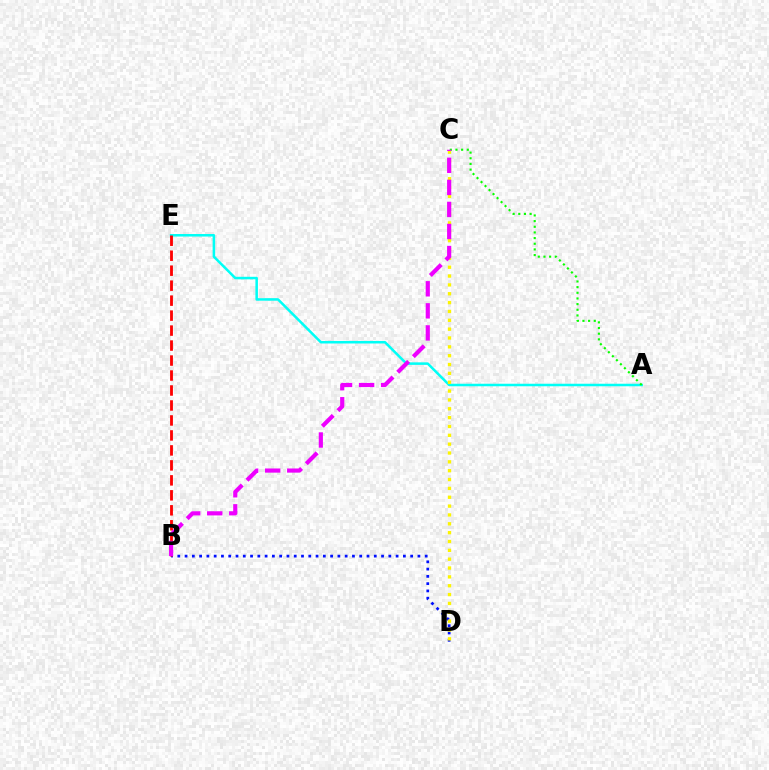{('B', 'D'): [{'color': '#0010ff', 'line_style': 'dotted', 'thickness': 1.98}], ('A', 'E'): [{'color': '#00fff6', 'line_style': 'solid', 'thickness': 1.82}], ('C', 'D'): [{'color': '#fcf500', 'line_style': 'dotted', 'thickness': 2.4}], ('B', 'E'): [{'color': '#ff0000', 'line_style': 'dashed', 'thickness': 2.03}], ('A', 'C'): [{'color': '#08ff00', 'line_style': 'dotted', 'thickness': 1.54}], ('B', 'C'): [{'color': '#ee00ff', 'line_style': 'dashed', 'thickness': 3.0}]}